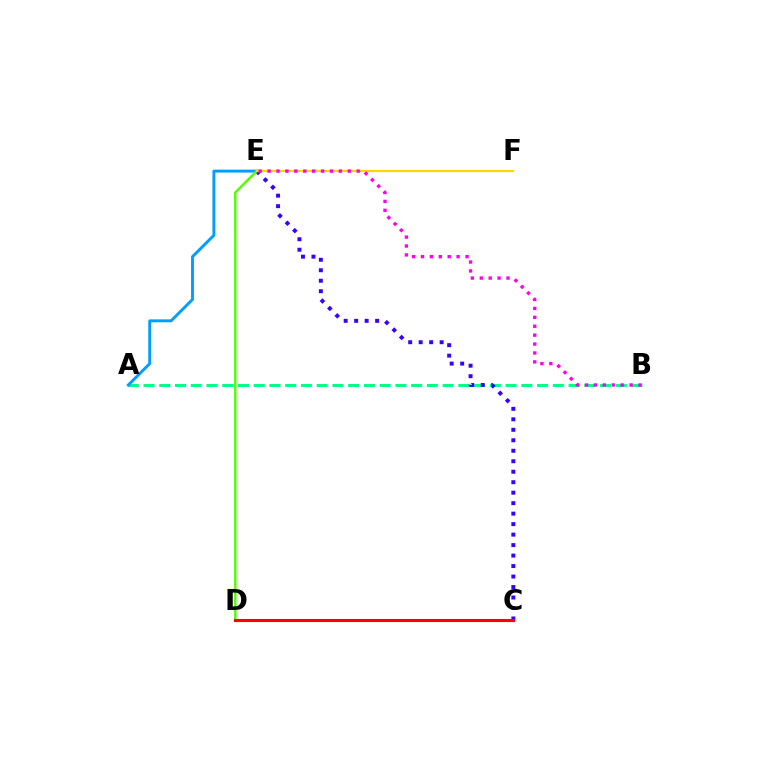{('A', 'B'): [{'color': '#00ff86', 'line_style': 'dashed', 'thickness': 2.14}], ('A', 'E'): [{'color': '#009eff', 'line_style': 'solid', 'thickness': 2.1}], ('C', 'E'): [{'color': '#3700ff', 'line_style': 'dotted', 'thickness': 2.85}], ('D', 'E'): [{'color': '#4fff00', 'line_style': 'solid', 'thickness': 1.72}], ('E', 'F'): [{'color': '#ffd500', 'line_style': 'solid', 'thickness': 1.61}], ('B', 'E'): [{'color': '#ff00ed', 'line_style': 'dotted', 'thickness': 2.42}], ('C', 'D'): [{'color': '#ff0000', 'line_style': 'solid', 'thickness': 2.24}]}